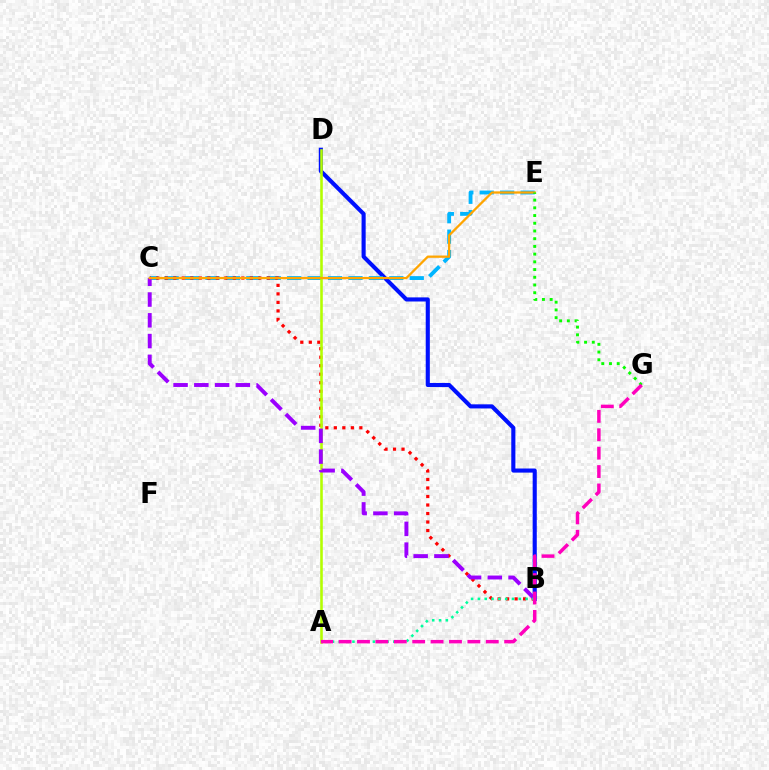{('B', 'D'): [{'color': '#0010ff', 'line_style': 'solid', 'thickness': 2.96}], ('C', 'E'): [{'color': '#00b5ff', 'line_style': 'dashed', 'thickness': 2.78}, {'color': '#ffa500', 'line_style': 'solid', 'thickness': 1.64}], ('B', 'C'): [{'color': '#ff0000', 'line_style': 'dotted', 'thickness': 2.31}, {'color': '#9b00ff', 'line_style': 'dashed', 'thickness': 2.82}], ('A', 'D'): [{'color': '#b3ff00', 'line_style': 'solid', 'thickness': 1.86}], ('E', 'G'): [{'color': '#08ff00', 'line_style': 'dotted', 'thickness': 2.1}], ('A', 'B'): [{'color': '#00ff9d', 'line_style': 'dotted', 'thickness': 1.85}], ('A', 'G'): [{'color': '#ff00bd', 'line_style': 'dashed', 'thickness': 2.5}]}